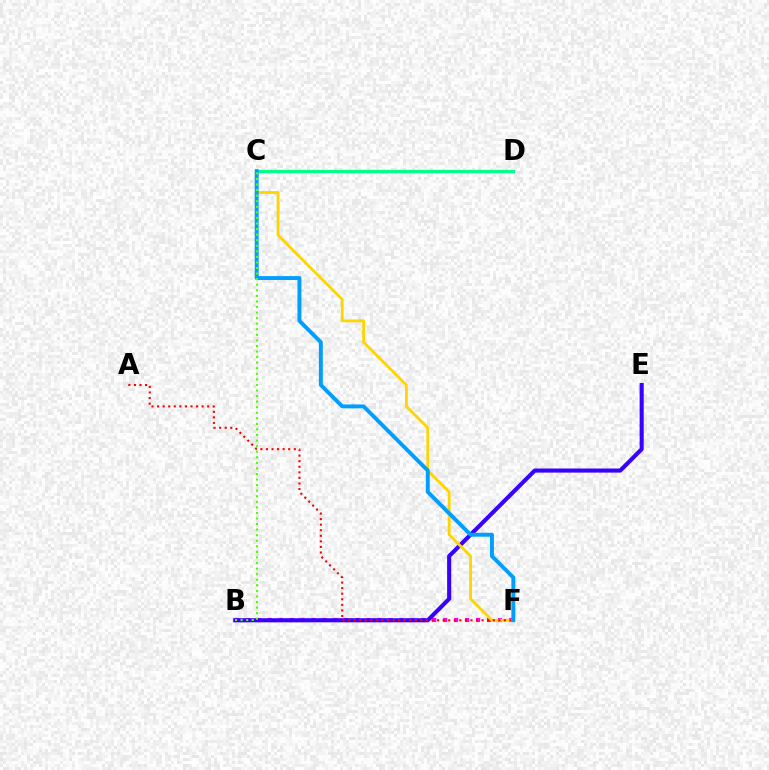{('B', 'F'): [{'color': '#ff00ed', 'line_style': 'dotted', 'thickness': 2.98}], ('B', 'E'): [{'color': '#3700ff', 'line_style': 'solid', 'thickness': 2.95}], ('C', 'F'): [{'color': '#ffd500', 'line_style': 'solid', 'thickness': 2.02}, {'color': '#009eff', 'line_style': 'solid', 'thickness': 2.82}], ('A', 'F'): [{'color': '#ff0000', 'line_style': 'dotted', 'thickness': 1.51}], ('C', 'D'): [{'color': '#00ff86', 'line_style': 'solid', 'thickness': 2.32}], ('B', 'C'): [{'color': '#4fff00', 'line_style': 'dotted', 'thickness': 1.51}]}